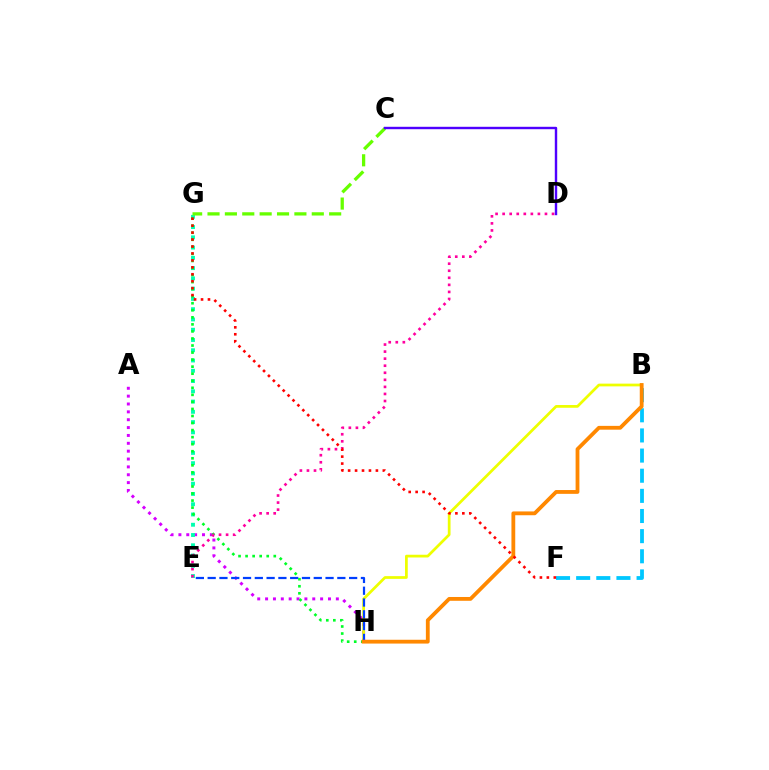{('A', 'H'): [{'color': '#d600ff', 'line_style': 'dotted', 'thickness': 2.14}], ('E', 'G'): [{'color': '#00ffaf', 'line_style': 'dotted', 'thickness': 2.79}], ('B', 'H'): [{'color': '#eeff00', 'line_style': 'solid', 'thickness': 1.97}, {'color': '#ff8800', 'line_style': 'solid', 'thickness': 2.74}], ('E', 'H'): [{'color': '#003fff', 'line_style': 'dashed', 'thickness': 1.6}], ('C', 'G'): [{'color': '#66ff00', 'line_style': 'dashed', 'thickness': 2.36}], ('G', 'H'): [{'color': '#00ff27', 'line_style': 'dotted', 'thickness': 1.91}], ('B', 'F'): [{'color': '#00c7ff', 'line_style': 'dashed', 'thickness': 2.74}], ('D', 'E'): [{'color': '#ff00a0', 'line_style': 'dotted', 'thickness': 1.92}], ('C', 'D'): [{'color': '#4f00ff', 'line_style': 'solid', 'thickness': 1.74}], ('F', 'G'): [{'color': '#ff0000', 'line_style': 'dotted', 'thickness': 1.89}]}